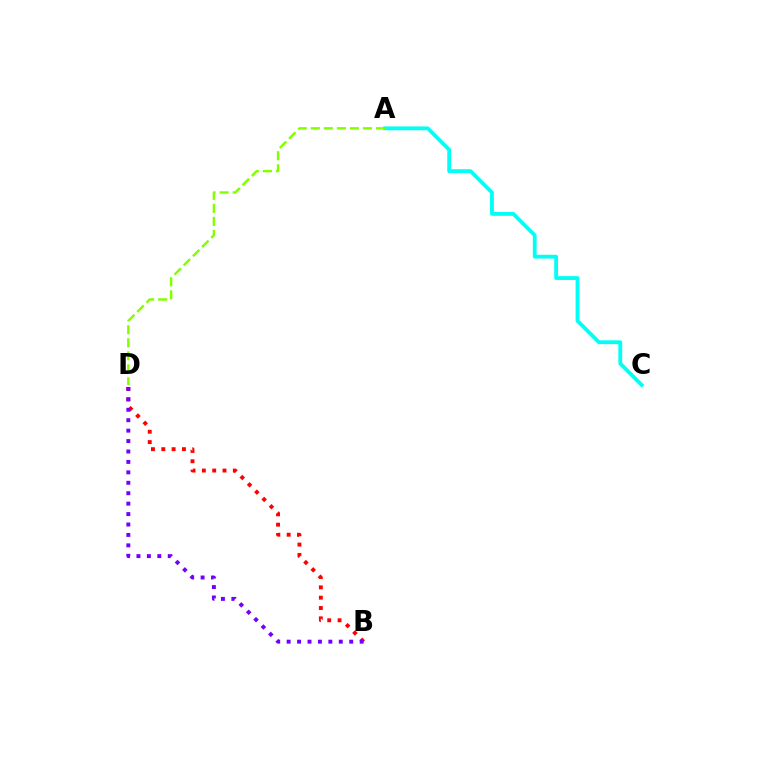{('B', 'D'): [{'color': '#ff0000', 'line_style': 'dotted', 'thickness': 2.81}, {'color': '#7200ff', 'line_style': 'dotted', 'thickness': 2.83}], ('A', 'C'): [{'color': '#00fff6', 'line_style': 'solid', 'thickness': 2.75}], ('A', 'D'): [{'color': '#84ff00', 'line_style': 'dashed', 'thickness': 1.77}]}